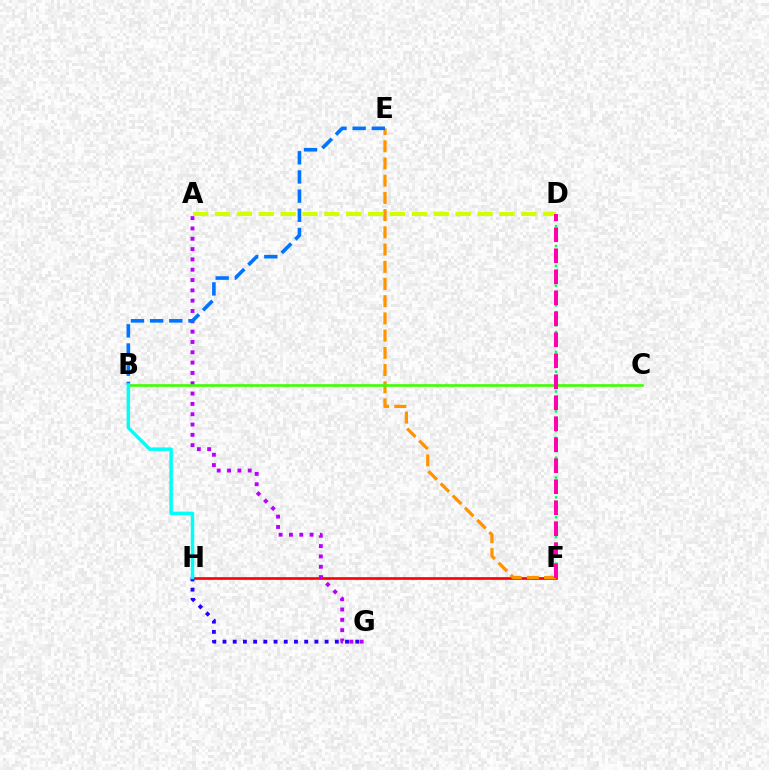{('F', 'H'): [{'color': '#ff0000', 'line_style': 'solid', 'thickness': 1.91}], ('E', 'F'): [{'color': '#ff9400', 'line_style': 'dashed', 'thickness': 2.34}], ('D', 'F'): [{'color': '#00ff5c', 'line_style': 'dotted', 'thickness': 1.8}, {'color': '#ff00ac', 'line_style': 'dashed', 'thickness': 2.85}], ('A', 'D'): [{'color': '#d1ff00', 'line_style': 'dashed', 'thickness': 2.97}], ('A', 'G'): [{'color': '#b900ff', 'line_style': 'dotted', 'thickness': 2.8}], ('B', 'C'): [{'color': '#3dff00', 'line_style': 'solid', 'thickness': 1.89}], ('B', 'E'): [{'color': '#0074ff', 'line_style': 'dashed', 'thickness': 2.6}], ('G', 'H'): [{'color': '#2500ff', 'line_style': 'dotted', 'thickness': 2.77}], ('B', 'H'): [{'color': '#00fff6', 'line_style': 'solid', 'thickness': 2.49}]}